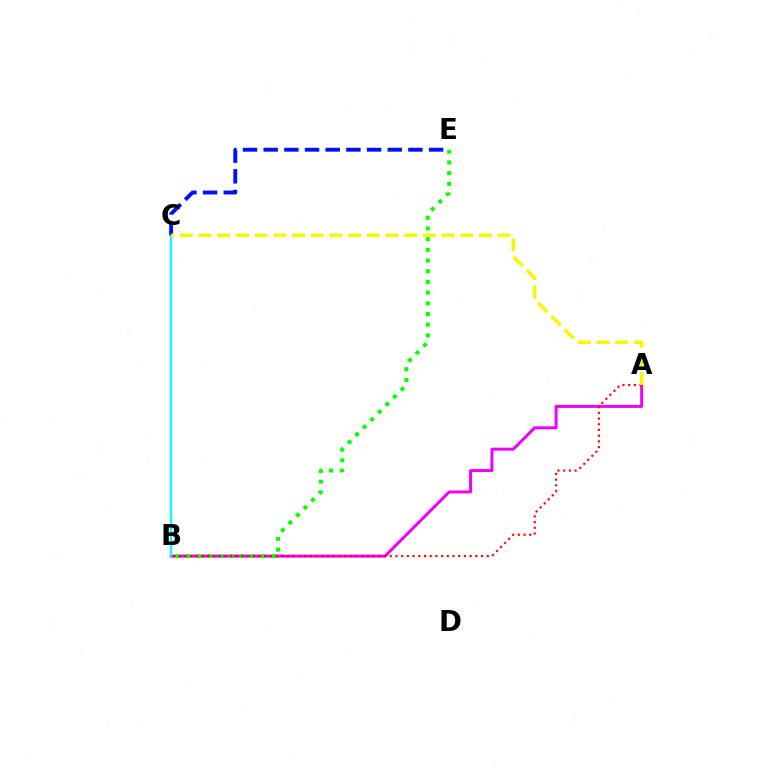{('A', 'B'): [{'color': '#ee00ff', 'line_style': 'solid', 'thickness': 2.15}, {'color': '#ff0000', 'line_style': 'dotted', 'thickness': 1.55}], ('B', 'C'): [{'color': '#00fff6', 'line_style': 'solid', 'thickness': 1.58}], ('B', 'E'): [{'color': '#08ff00', 'line_style': 'dotted', 'thickness': 2.91}], ('C', 'E'): [{'color': '#0010ff', 'line_style': 'dashed', 'thickness': 2.81}], ('A', 'C'): [{'color': '#fcf500', 'line_style': 'dashed', 'thickness': 2.54}]}